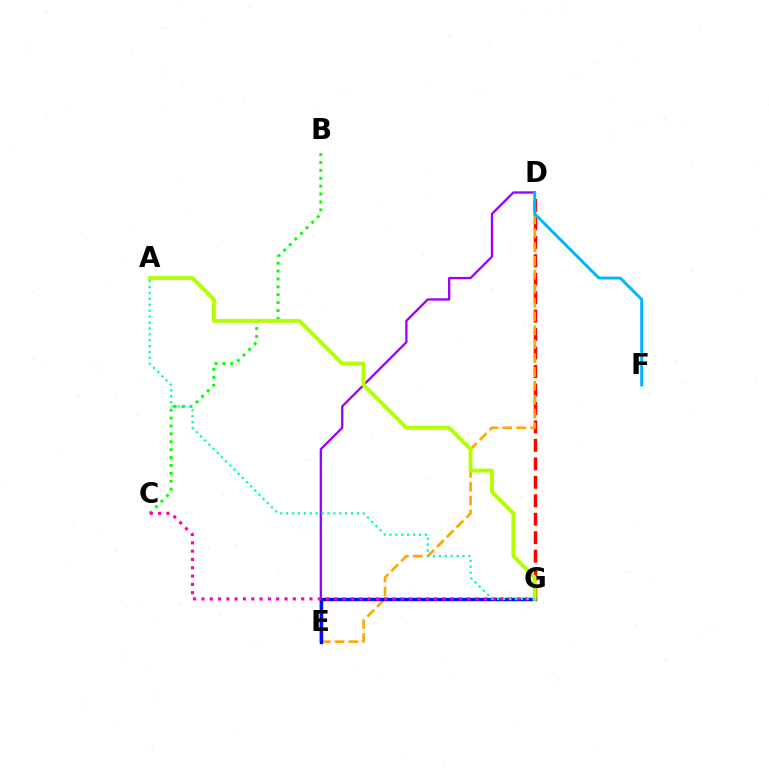{('D', 'E'): [{'color': '#9b00ff', 'line_style': 'solid', 'thickness': 1.65}, {'color': '#ffa500', 'line_style': 'dashed', 'thickness': 1.88}], ('D', 'G'): [{'color': '#ff0000', 'line_style': 'dashed', 'thickness': 2.51}], ('B', 'C'): [{'color': '#08ff00', 'line_style': 'dotted', 'thickness': 2.14}], ('E', 'G'): [{'color': '#0010ff', 'line_style': 'solid', 'thickness': 2.43}], ('C', 'G'): [{'color': '#ff00bd', 'line_style': 'dotted', 'thickness': 2.26}], ('A', 'G'): [{'color': '#b3ff00', 'line_style': 'solid', 'thickness': 2.8}, {'color': '#00ff9d', 'line_style': 'dotted', 'thickness': 1.6}], ('D', 'F'): [{'color': '#00b5ff', 'line_style': 'solid', 'thickness': 2.1}]}